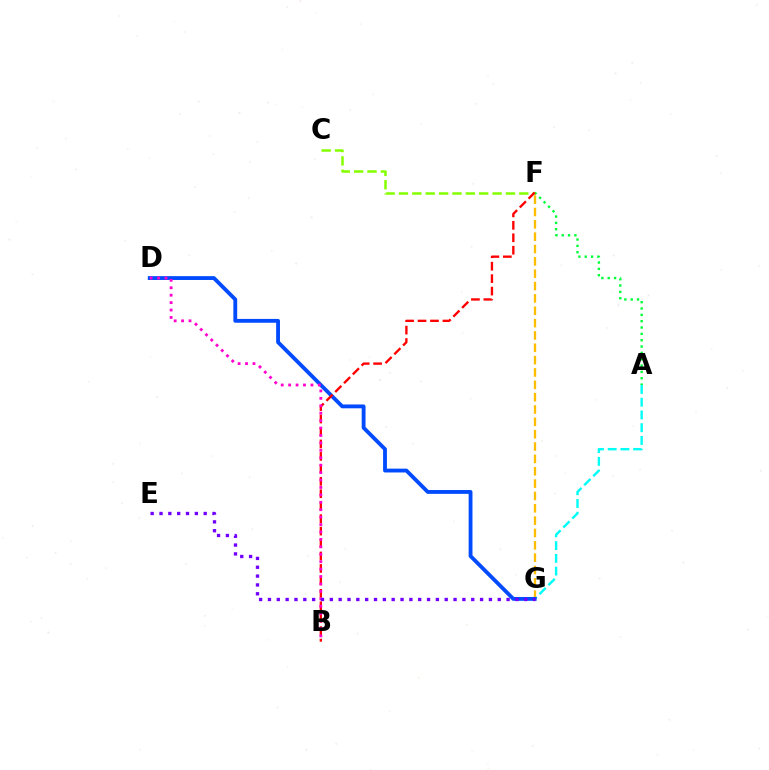{('A', 'F'): [{'color': '#00ff39', 'line_style': 'dotted', 'thickness': 1.72}], ('A', 'G'): [{'color': '#00fff6', 'line_style': 'dashed', 'thickness': 1.73}], ('F', 'G'): [{'color': '#ffbd00', 'line_style': 'dashed', 'thickness': 1.68}], ('C', 'F'): [{'color': '#84ff00', 'line_style': 'dashed', 'thickness': 1.82}], ('D', 'G'): [{'color': '#004bff', 'line_style': 'solid', 'thickness': 2.76}], ('B', 'F'): [{'color': '#ff0000', 'line_style': 'dashed', 'thickness': 1.69}], ('B', 'D'): [{'color': '#ff00cf', 'line_style': 'dotted', 'thickness': 2.02}], ('E', 'G'): [{'color': '#7200ff', 'line_style': 'dotted', 'thickness': 2.4}]}